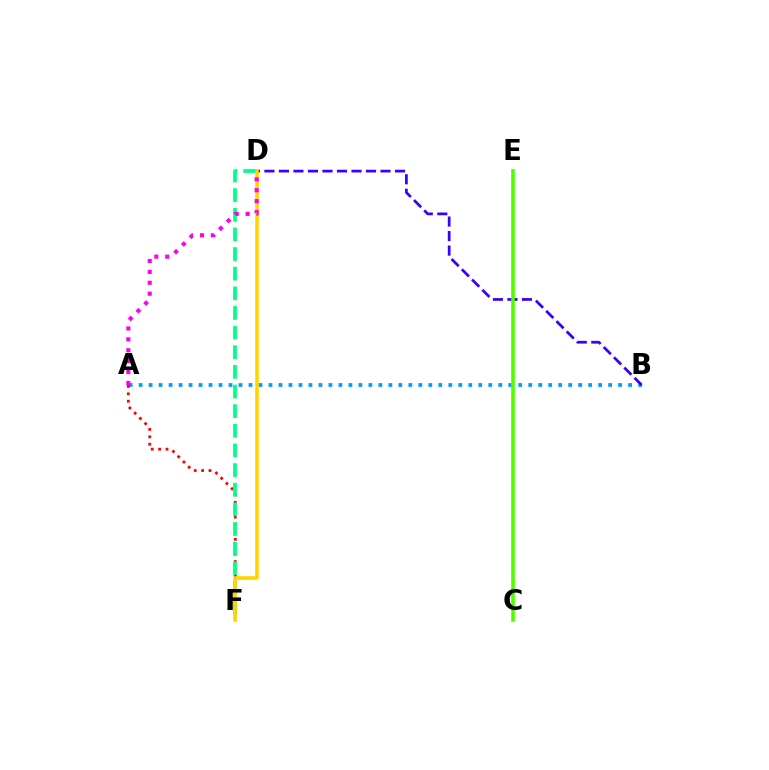{('A', 'B'): [{'color': '#009eff', 'line_style': 'dotted', 'thickness': 2.71}], ('B', 'D'): [{'color': '#3700ff', 'line_style': 'dashed', 'thickness': 1.97}], ('A', 'F'): [{'color': '#ff0000', 'line_style': 'dotted', 'thickness': 2.01}], ('D', 'F'): [{'color': '#00ff86', 'line_style': 'dashed', 'thickness': 2.67}, {'color': '#ffd500', 'line_style': 'solid', 'thickness': 2.57}], ('C', 'E'): [{'color': '#4fff00', 'line_style': 'solid', 'thickness': 2.62}], ('A', 'D'): [{'color': '#ff00ed', 'line_style': 'dotted', 'thickness': 2.96}]}